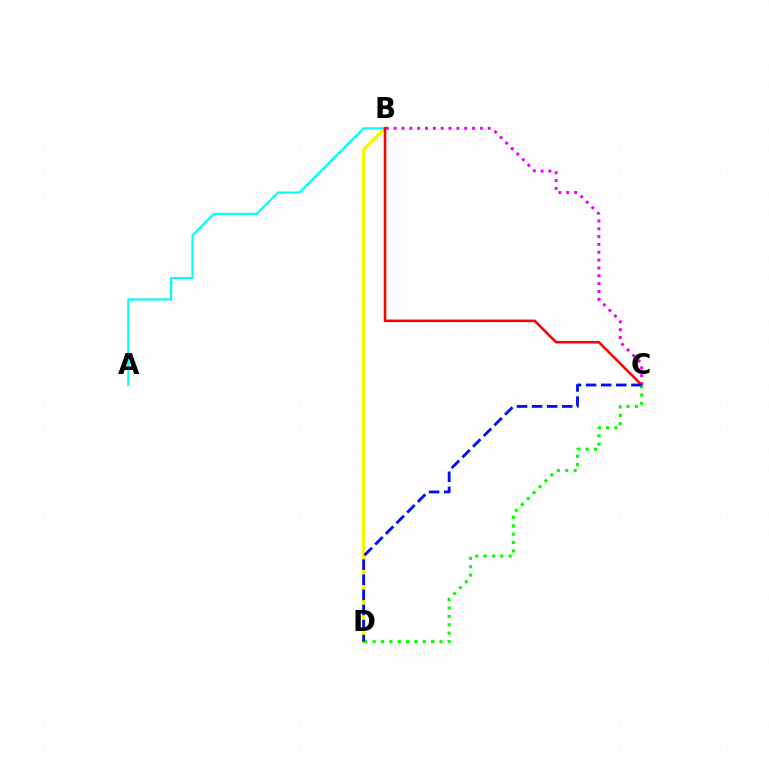{('B', 'D'): [{'color': '#fcf500', 'line_style': 'solid', 'thickness': 2.43}], ('B', 'C'): [{'color': '#ee00ff', 'line_style': 'dotted', 'thickness': 2.13}, {'color': '#ff0000', 'line_style': 'solid', 'thickness': 1.84}], ('A', 'B'): [{'color': '#00fff6', 'line_style': 'solid', 'thickness': 1.55}], ('C', 'D'): [{'color': '#08ff00', 'line_style': 'dotted', 'thickness': 2.27}, {'color': '#0010ff', 'line_style': 'dashed', 'thickness': 2.05}]}